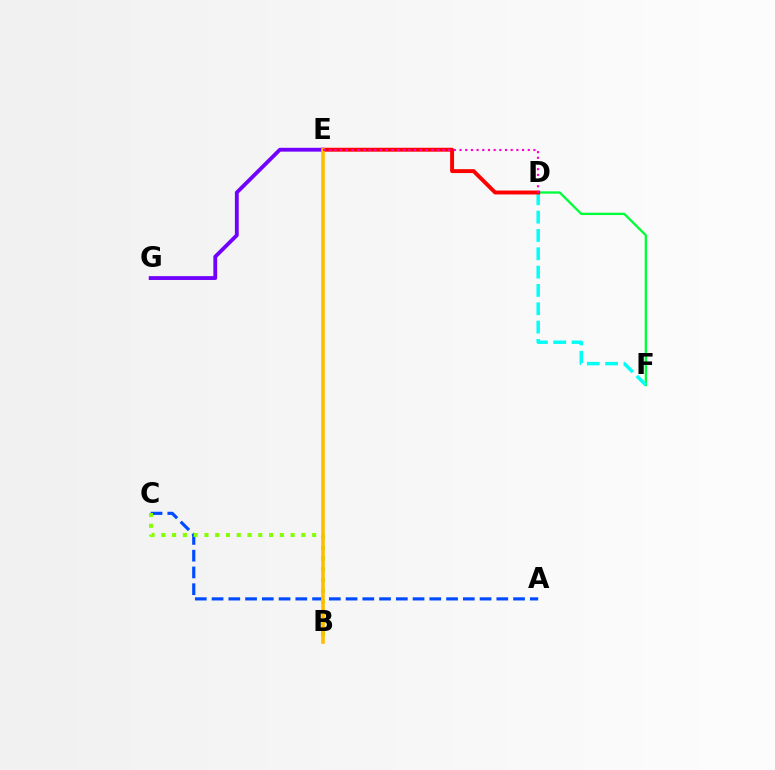{('E', 'G'): [{'color': '#7200ff', 'line_style': 'solid', 'thickness': 2.76}], ('D', 'F'): [{'color': '#00ff39', 'line_style': 'solid', 'thickness': 1.67}, {'color': '#00fff6', 'line_style': 'dashed', 'thickness': 2.49}], ('A', 'C'): [{'color': '#004bff', 'line_style': 'dashed', 'thickness': 2.28}], ('D', 'E'): [{'color': '#ff0000', 'line_style': 'solid', 'thickness': 2.82}, {'color': '#ff00cf', 'line_style': 'dotted', 'thickness': 1.54}], ('B', 'C'): [{'color': '#84ff00', 'line_style': 'dotted', 'thickness': 2.93}], ('B', 'E'): [{'color': '#ffbd00', 'line_style': 'solid', 'thickness': 2.58}]}